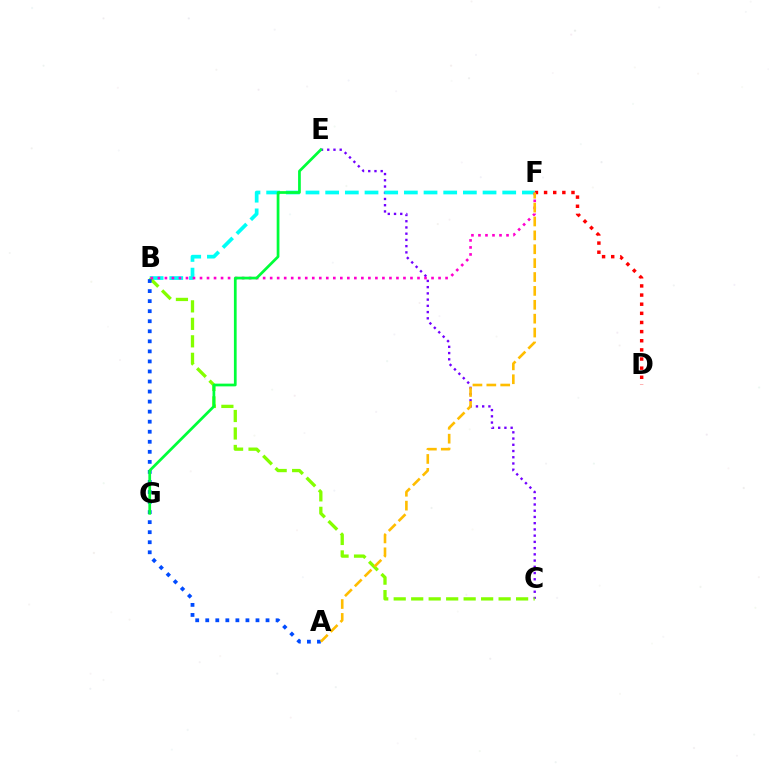{('D', 'F'): [{'color': '#ff0000', 'line_style': 'dotted', 'thickness': 2.48}], ('C', 'E'): [{'color': '#7200ff', 'line_style': 'dotted', 'thickness': 1.69}], ('B', 'F'): [{'color': '#00fff6', 'line_style': 'dashed', 'thickness': 2.67}, {'color': '#ff00cf', 'line_style': 'dotted', 'thickness': 1.91}], ('B', 'C'): [{'color': '#84ff00', 'line_style': 'dashed', 'thickness': 2.38}], ('A', 'B'): [{'color': '#004bff', 'line_style': 'dotted', 'thickness': 2.73}], ('A', 'F'): [{'color': '#ffbd00', 'line_style': 'dashed', 'thickness': 1.89}], ('E', 'G'): [{'color': '#00ff39', 'line_style': 'solid', 'thickness': 1.97}]}